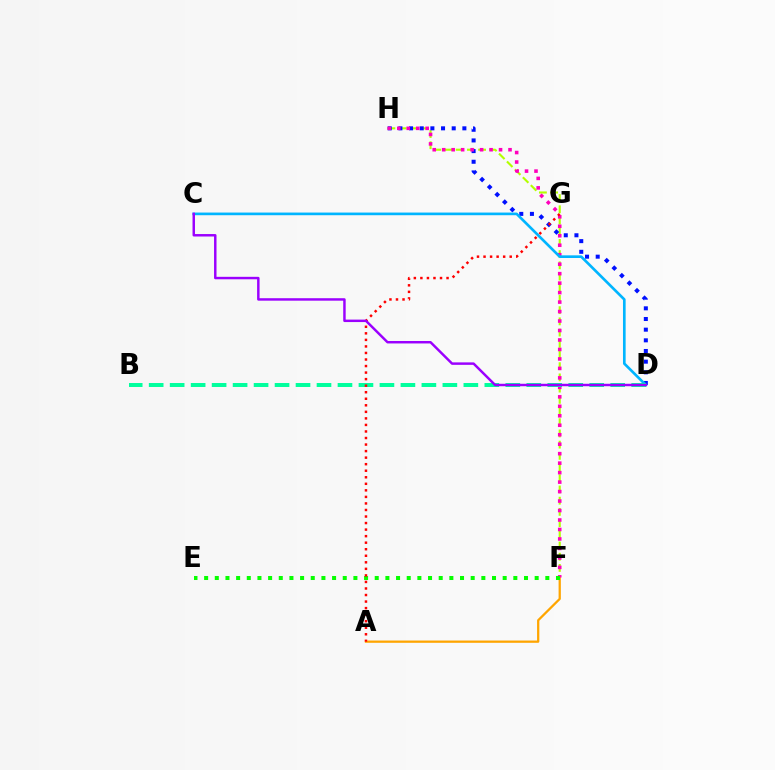{('F', 'H'): [{'color': '#b3ff00', 'line_style': 'dashed', 'thickness': 1.52}, {'color': '#ff00bd', 'line_style': 'dotted', 'thickness': 2.57}], ('A', 'F'): [{'color': '#ffa500', 'line_style': 'solid', 'thickness': 1.63}], ('D', 'H'): [{'color': '#0010ff', 'line_style': 'dotted', 'thickness': 2.9}], ('C', 'D'): [{'color': '#00b5ff', 'line_style': 'solid', 'thickness': 1.91}, {'color': '#9b00ff', 'line_style': 'solid', 'thickness': 1.77}], ('E', 'F'): [{'color': '#08ff00', 'line_style': 'dotted', 'thickness': 2.9}], ('B', 'D'): [{'color': '#00ff9d', 'line_style': 'dashed', 'thickness': 2.85}], ('A', 'G'): [{'color': '#ff0000', 'line_style': 'dotted', 'thickness': 1.78}]}